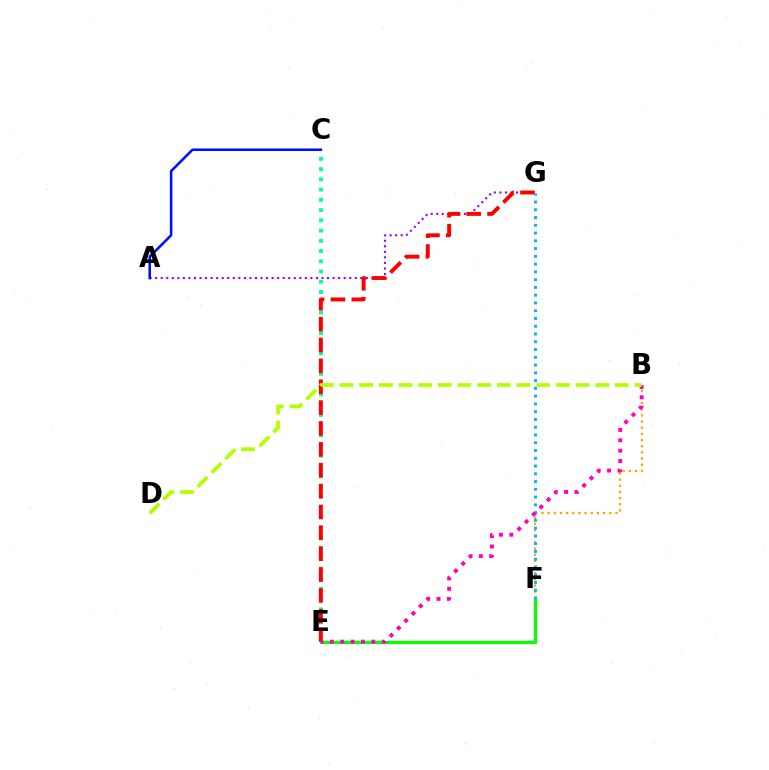{('C', 'E'): [{'color': '#00ff9d', 'line_style': 'dotted', 'thickness': 2.78}], ('B', 'F'): [{'color': '#ffa500', 'line_style': 'dotted', 'thickness': 1.67}], ('E', 'F'): [{'color': '#08ff00', 'line_style': 'solid', 'thickness': 2.34}], ('A', 'G'): [{'color': '#9b00ff', 'line_style': 'dotted', 'thickness': 1.51}], ('E', 'G'): [{'color': '#ff0000', 'line_style': 'dashed', 'thickness': 2.84}], ('A', 'C'): [{'color': '#0010ff', 'line_style': 'solid', 'thickness': 1.84}], ('F', 'G'): [{'color': '#00b5ff', 'line_style': 'dotted', 'thickness': 2.11}], ('B', 'E'): [{'color': '#ff00bd', 'line_style': 'dotted', 'thickness': 2.82}], ('B', 'D'): [{'color': '#b3ff00', 'line_style': 'dashed', 'thickness': 2.67}]}